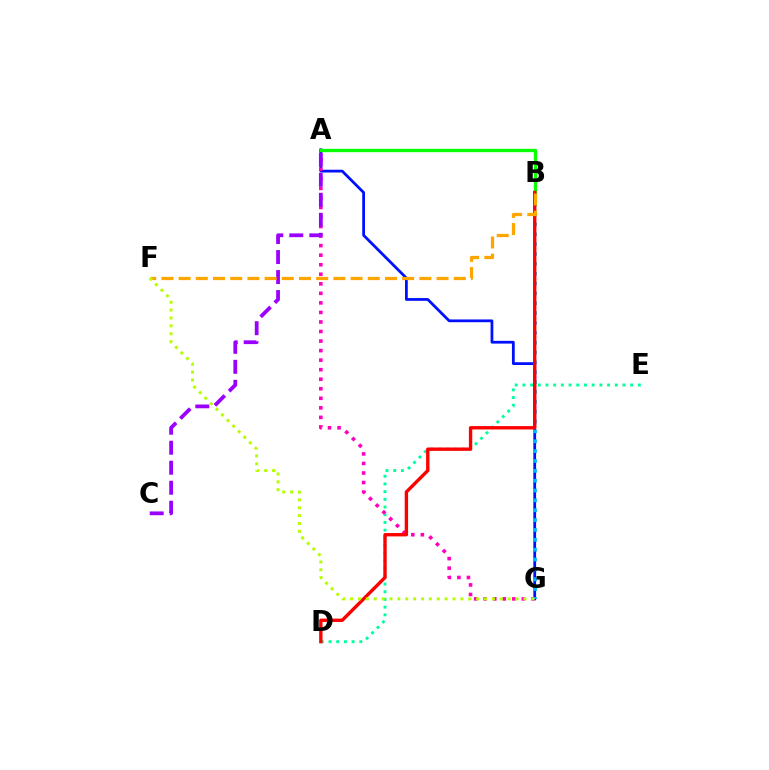{('D', 'E'): [{'color': '#00ff9d', 'line_style': 'dotted', 'thickness': 2.09}], ('A', 'G'): [{'color': '#0010ff', 'line_style': 'solid', 'thickness': 1.99}, {'color': '#ff00bd', 'line_style': 'dotted', 'thickness': 2.59}], ('A', 'B'): [{'color': '#08ff00', 'line_style': 'solid', 'thickness': 2.4}], ('A', 'C'): [{'color': '#9b00ff', 'line_style': 'dashed', 'thickness': 2.72}], ('B', 'G'): [{'color': '#00b5ff', 'line_style': 'dotted', 'thickness': 2.68}], ('B', 'D'): [{'color': '#ff0000', 'line_style': 'solid', 'thickness': 2.42}], ('B', 'F'): [{'color': '#ffa500', 'line_style': 'dashed', 'thickness': 2.34}], ('F', 'G'): [{'color': '#b3ff00', 'line_style': 'dotted', 'thickness': 2.14}]}